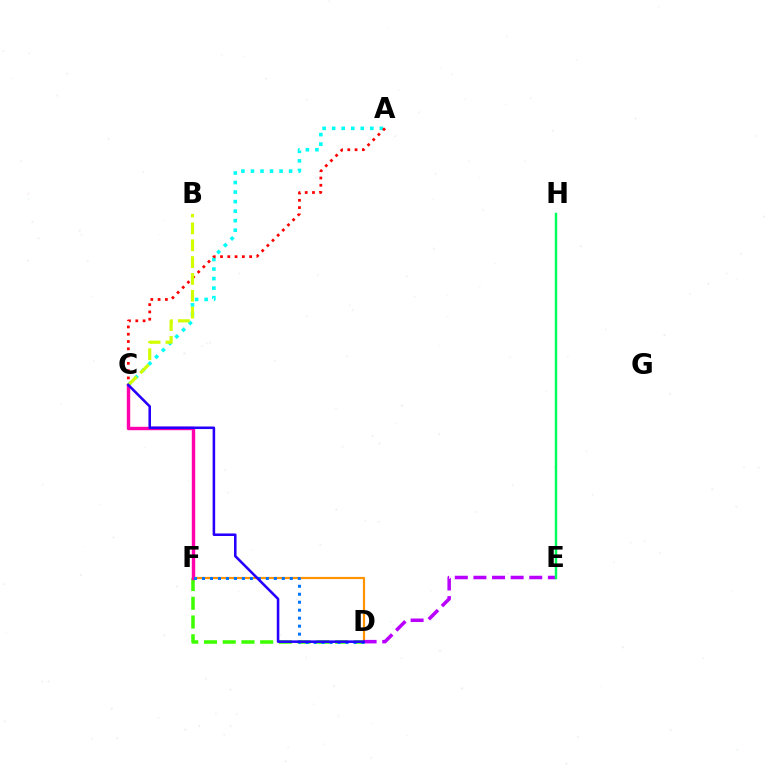{('D', 'F'): [{'color': '#3dff00', 'line_style': 'dashed', 'thickness': 2.55}, {'color': '#ff9400', 'line_style': 'solid', 'thickness': 1.58}, {'color': '#0074ff', 'line_style': 'dotted', 'thickness': 2.17}], ('A', 'C'): [{'color': '#00fff6', 'line_style': 'dotted', 'thickness': 2.59}, {'color': '#ff0000', 'line_style': 'dotted', 'thickness': 1.98}], ('C', 'F'): [{'color': '#ff00ac', 'line_style': 'solid', 'thickness': 2.45}], ('D', 'E'): [{'color': '#b900ff', 'line_style': 'dashed', 'thickness': 2.53}], ('B', 'C'): [{'color': '#d1ff00', 'line_style': 'dashed', 'thickness': 2.29}], ('E', 'H'): [{'color': '#00ff5c', 'line_style': 'solid', 'thickness': 1.76}], ('C', 'D'): [{'color': '#2500ff', 'line_style': 'solid', 'thickness': 1.84}]}